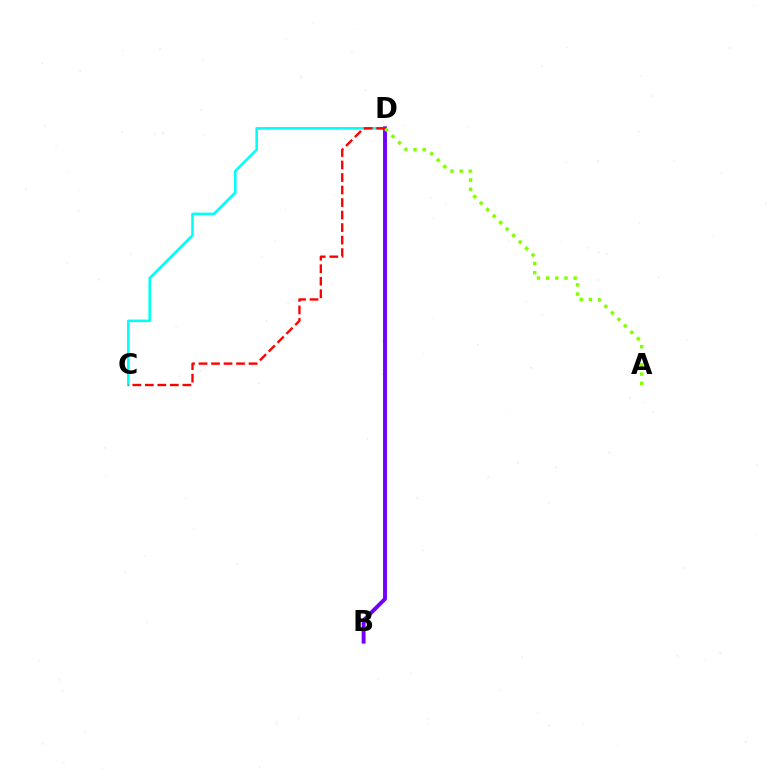{('C', 'D'): [{'color': '#00fff6', 'line_style': 'solid', 'thickness': 1.87}, {'color': '#ff0000', 'line_style': 'dashed', 'thickness': 1.7}], ('B', 'D'): [{'color': '#7200ff', 'line_style': 'solid', 'thickness': 2.81}], ('A', 'D'): [{'color': '#84ff00', 'line_style': 'dotted', 'thickness': 2.49}]}